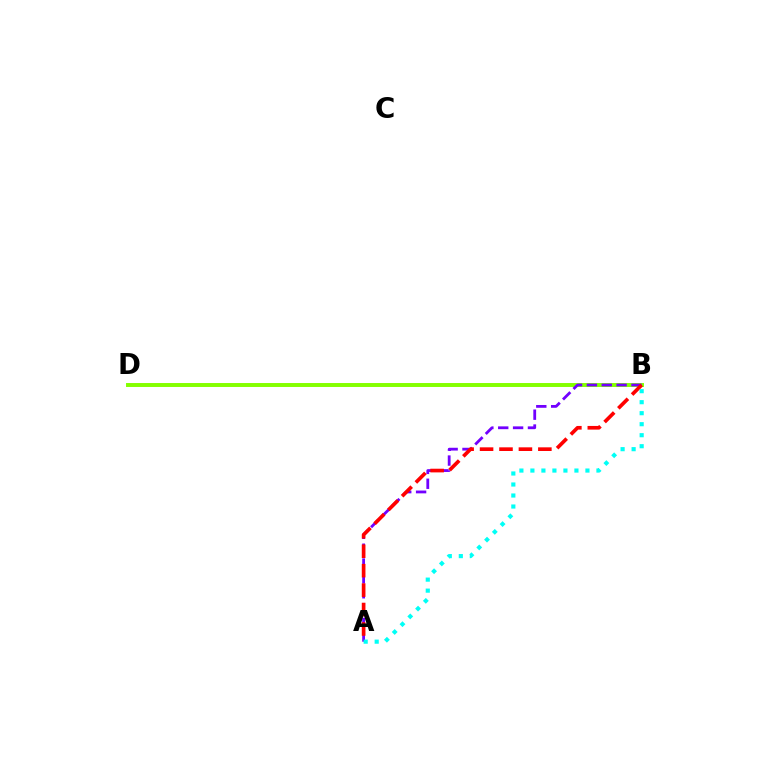{('B', 'D'): [{'color': '#84ff00', 'line_style': 'solid', 'thickness': 2.83}], ('A', 'B'): [{'color': '#7200ff', 'line_style': 'dashed', 'thickness': 2.02}, {'color': '#ff0000', 'line_style': 'dashed', 'thickness': 2.64}, {'color': '#00fff6', 'line_style': 'dotted', 'thickness': 2.99}]}